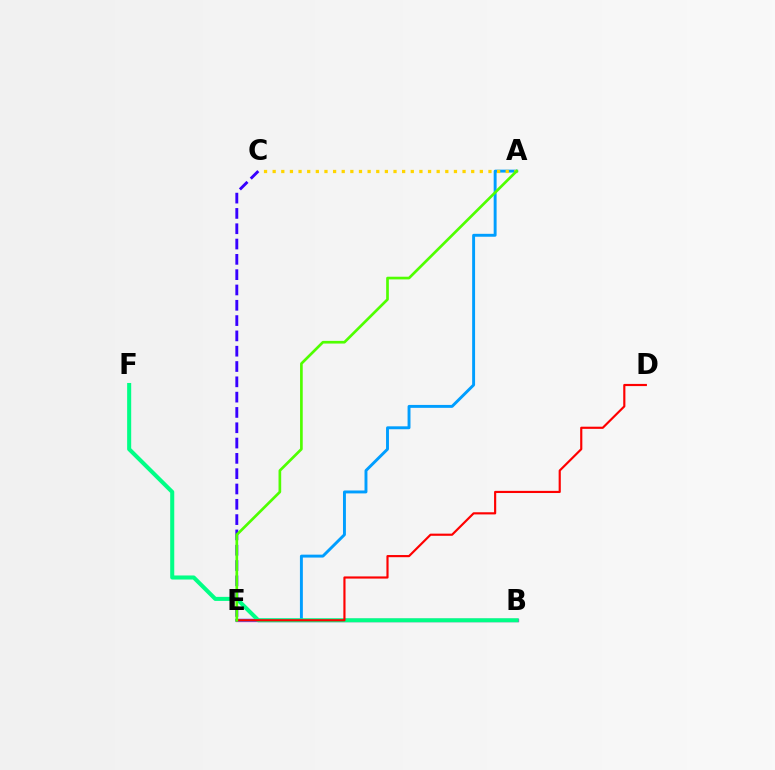{('B', 'E'): [{'color': '#ff00ed', 'line_style': 'solid', 'thickness': 2.38}], ('A', 'E'): [{'color': '#009eff', 'line_style': 'solid', 'thickness': 2.1}, {'color': '#4fff00', 'line_style': 'solid', 'thickness': 1.93}], ('B', 'F'): [{'color': '#00ff86', 'line_style': 'solid', 'thickness': 2.92}], ('C', 'E'): [{'color': '#3700ff', 'line_style': 'dashed', 'thickness': 2.08}], ('A', 'C'): [{'color': '#ffd500', 'line_style': 'dotted', 'thickness': 2.35}], ('D', 'E'): [{'color': '#ff0000', 'line_style': 'solid', 'thickness': 1.56}]}